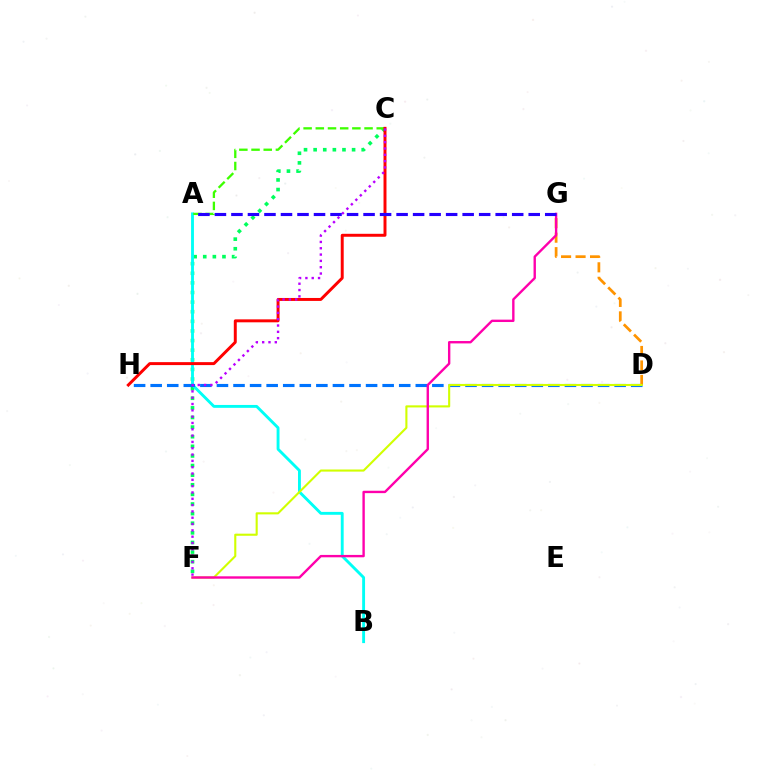{('C', 'F'): [{'color': '#00ff5c', 'line_style': 'dotted', 'thickness': 2.61}, {'color': '#b900ff', 'line_style': 'dotted', 'thickness': 1.72}], ('A', 'B'): [{'color': '#00fff6', 'line_style': 'solid', 'thickness': 2.07}], ('A', 'C'): [{'color': '#3dff00', 'line_style': 'dashed', 'thickness': 1.66}], ('D', 'H'): [{'color': '#0074ff', 'line_style': 'dashed', 'thickness': 2.25}], ('D', 'G'): [{'color': '#ff9400', 'line_style': 'dashed', 'thickness': 1.97}], ('C', 'H'): [{'color': '#ff0000', 'line_style': 'solid', 'thickness': 2.13}], ('D', 'F'): [{'color': '#d1ff00', 'line_style': 'solid', 'thickness': 1.52}], ('F', 'G'): [{'color': '#ff00ac', 'line_style': 'solid', 'thickness': 1.72}], ('A', 'G'): [{'color': '#2500ff', 'line_style': 'dashed', 'thickness': 2.24}]}